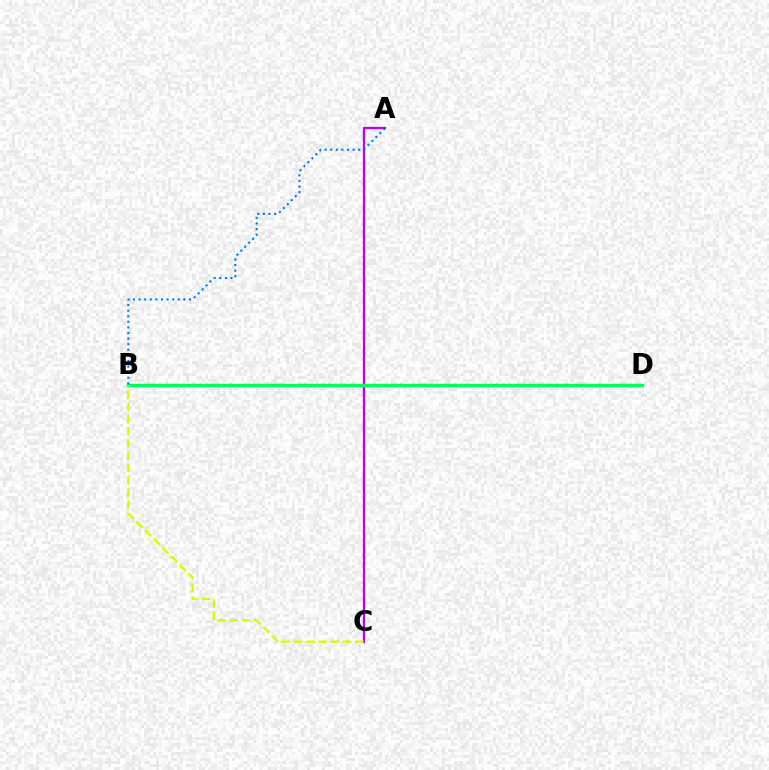{('A', 'C'): [{'color': '#b900ff', 'line_style': 'solid', 'thickness': 1.65}], ('B', 'D'): [{'color': '#ff0000', 'line_style': 'dashed', 'thickness': 1.95}, {'color': '#00ff5c', 'line_style': 'solid', 'thickness': 2.51}], ('A', 'B'): [{'color': '#0074ff', 'line_style': 'dotted', 'thickness': 1.52}], ('B', 'C'): [{'color': '#d1ff00', 'line_style': 'dashed', 'thickness': 1.66}]}